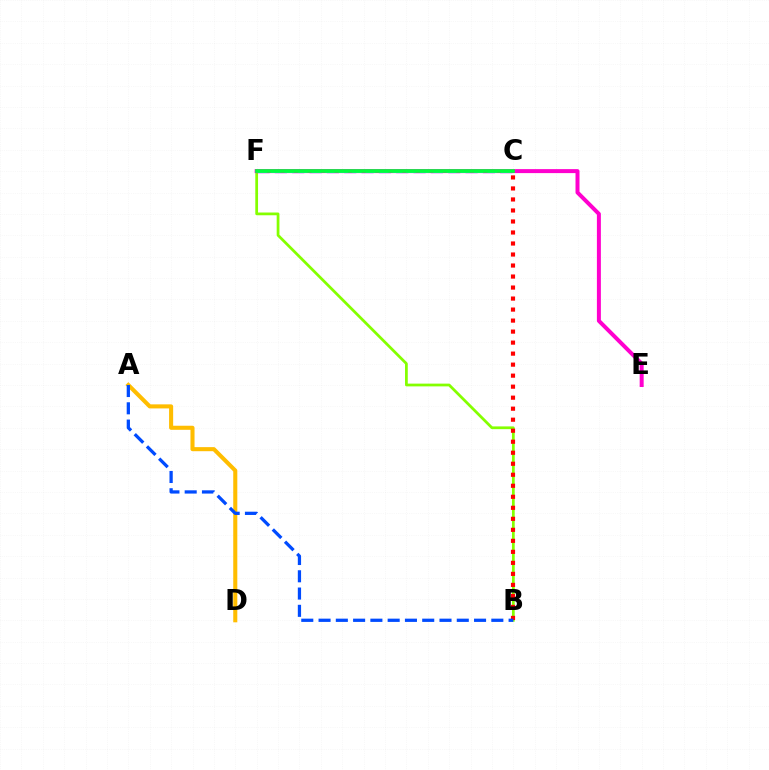{('B', 'F'): [{'color': '#84ff00', 'line_style': 'solid', 'thickness': 1.98}], ('C', 'F'): [{'color': '#7200ff', 'line_style': 'dashed', 'thickness': 2.36}, {'color': '#00fff6', 'line_style': 'dashed', 'thickness': 1.84}, {'color': '#00ff39', 'line_style': 'solid', 'thickness': 2.63}], ('E', 'F'): [{'color': '#ff00cf', 'line_style': 'solid', 'thickness': 2.87}], ('B', 'C'): [{'color': '#ff0000', 'line_style': 'dotted', 'thickness': 2.99}], ('A', 'D'): [{'color': '#ffbd00', 'line_style': 'solid', 'thickness': 2.93}], ('A', 'B'): [{'color': '#004bff', 'line_style': 'dashed', 'thickness': 2.35}]}